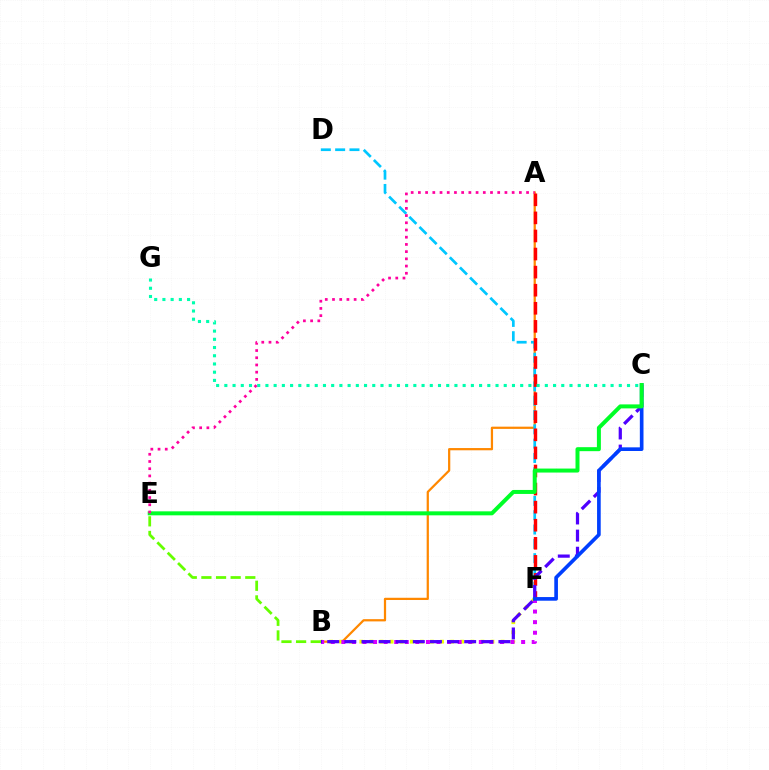{('A', 'B'): [{'color': '#ff8800', 'line_style': 'solid', 'thickness': 1.61}], ('D', 'F'): [{'color': '#00c7ff', 'line_style': 'dashed', 'thickness': 1.94}], ('B', 'F'): [{'color': '#eeff00', 'line_style': 'dotted', 'thickness': 2.74}, {'color': '#d600ff', 'line_style': 'dotted', 'thickness': 2.87}], ('A', 'F'): [{'color': '#ff0000', 'line_style': 'dashed', 'thickness': 2.46}], ('B', 'C'): [{'color': '#4f00ff', 'line_style': 'dashed', 'thickness': 2.33}], ('C', 'F'): [{'color': '#003fff', 'line_style': 'solid', 'thickness': 2.63}], ('C', 'E'): [{'color': '#00ff27', 'line_style': 'solid', 'thickness': 2.87}], ('B', 'E'): [{'color': '#66ff00', 'line_style': 'dashed', 'thickness': 1.99}], ('C', 'G'): [{'color': '#00ffaf', 'line_style': 'dotted', 'thickness': 2.23}], ('A', 'E'): [{'color': '#ff00a0', 'line_style': 'dotted', 'thickness': 1.96}]}